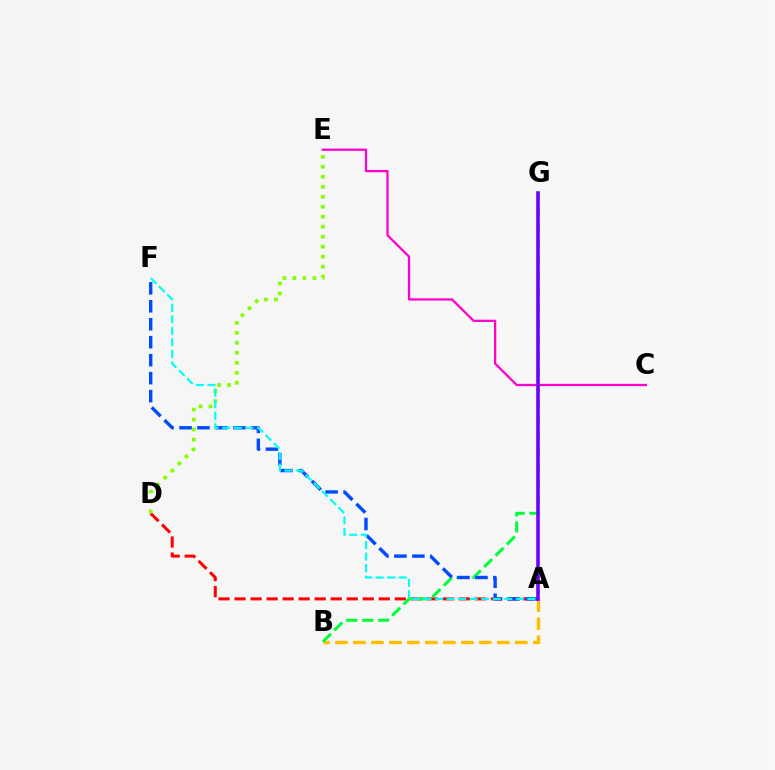{('A', 'D'): [{'color': '#ff0000', 'line_style': 'dashed', 'thickness': 2.18}], ('D', 'E'): [{'color': '#84ff00', 'line_style': 'dotted', 'thickness': 2.71}], ('C', 'E'): [{'color': '#ff00cf', 'line_style': 'solid', 'thickness': 1.63}], ('A', 'B'): [{'color': '#ffbd00', 'line_style': 'dashed', 'thickness': 2.44}], ('B', 'G'): [{'color': '#00ff39', 'line_style': 'dashed', 'thickness': 2.17}], ('A', 'F'): [{'color': '#004bff', 'line_style': 'dashed', 'thickness': 2.44}, {'color': '#00fff6', 'line_style': 'dashed', 'thickness': 1.57}], ('A', 'G'): [{'color': '#7200ff', 'line_style': 'solid', 'thickness': 2.58}]}